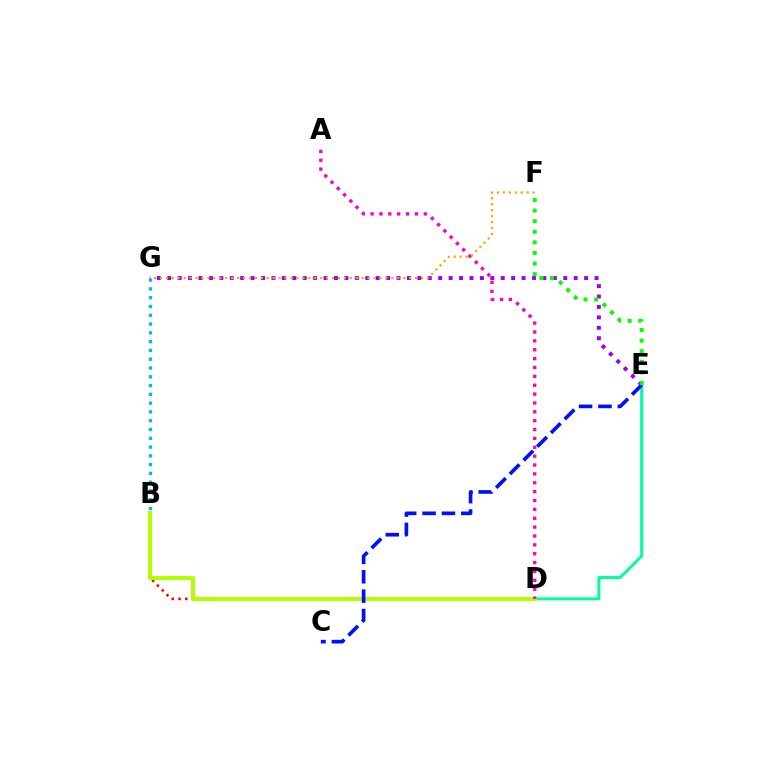{('B', 'G'): [{'color': '#00b5ff', 'line_style': 'dotted', 'thickness': 2.39}], ('D', 'E'): [{'color': '#00ff9d', 'line_style': 'solid', 'thickness': 2.15}], ('B', 'D'): [{'color': '#ff0000', 'line_style': 'dotted', 'thickness': 1.84}, {'color': '#b3ff00', 'line_style': 'solid', 'thickness': 2.9}], ('A', 'D'): [{'color': '#ff00bd', 'line_style': 'dotted', 'thickness': 2.41}], ('E', 'G'): [{'color': '#9b00ff', 'line_style': 'dotted', 'thickness': 2.83}], ('F', 'G'): [{'color': '#ffa500', 'line_style': 'dotted', 'thickness': 1.61}], ('C', 'E'): [{'color': '#0010ff', 'line_style': 'dashed', 'thickness': 2.63}], ('E', 'F'): [{'color': '#08ff00', 'line_style': 'dotted', 'thickness': 2.88}]}